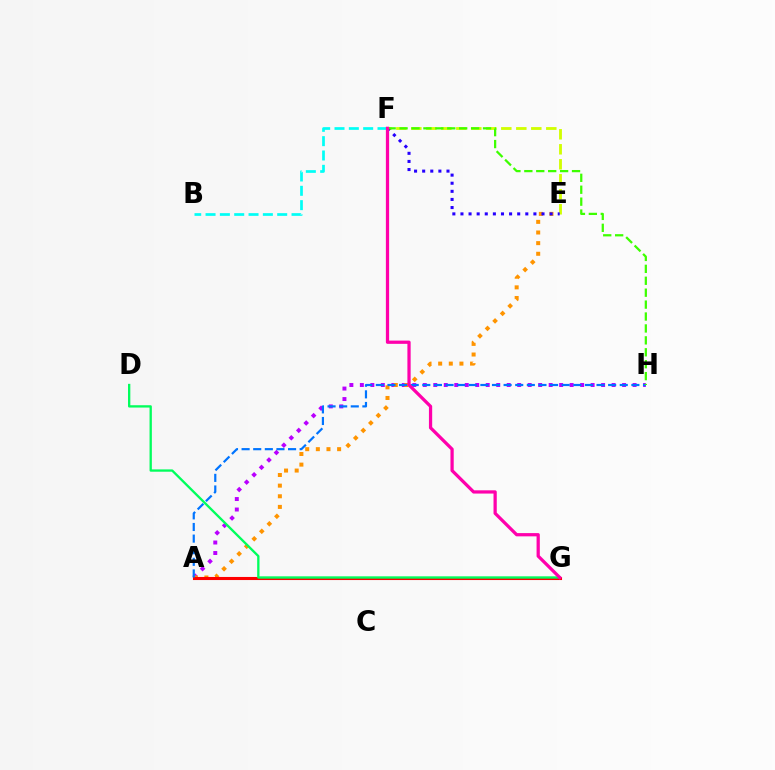{('E', 'F'): [{'color': '#d1ff00', 'line_style': 'dashed', 'thickness': 2.04}, {'color': '#2500ff', 'line_style': 'dotted', 'thickness': 2.2}], ('A', 'H'): [{'color': '#b900ff', 'line_style': 'dotted', 'thickness': 2.85}, {'color': '#0074ff', 'line_style': 'dashed', 'thickness': 1.58}], ('A', 'E'): [{'color': '#ff9400', 'line_style': 'dotted', 'thickness': 2.89}], ('A', 'G'): [{'color': '#ff0000', 'line_style': 'solid', 'thickness': 2.22}], ('B', 'F'): [{'color': '#00fff6', 'line_style': 'dashed', 'thickness': 1.95}], ('F', 'H'): [{'color': '#3dff00', 'line_style': 'dashed', 'thickness': 1.62}], ('D', 'G'): [{'color': '#00ff5c', 'line_style': 'solid', 'thickness': 1.67}], ('F', 'G'): [{'color': '#ff00ac', 'line_style': 'solid', 'thickness': 2.34}]}